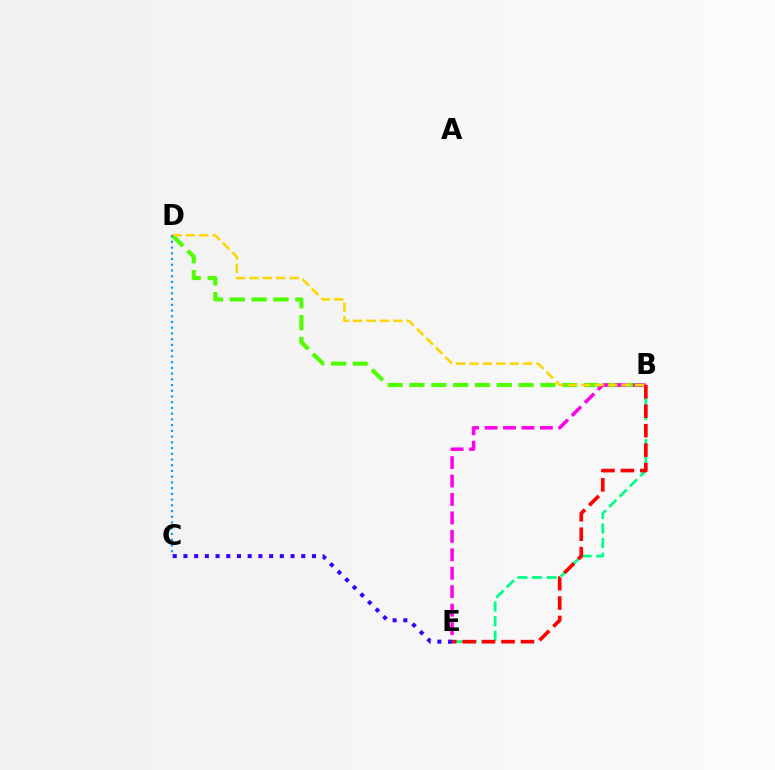{('B', 'D'): [{'color': '#4fff00', 'line_style': 'dashed', 'thickness': 2.96}, {'color': '#ffd500', 'line_style': 'dashed', 'thickness': 1.82}], ('B', 'E'): [{'color': '#ff00ed', 'line_style': 'dashed', 'thickness': 2.51}, {'color': '#00ff86', 'line_style': 'dashed', 'thickness': 1.98}, {'color': '#ff0000', 'line_style': 'dashed', 'thickness': 2.64}], ('C', 'D'): [{'color': '#009eff', 'line_style': 'dotted', 'thickness': 1.56}], ('C', 'E'): [{'color': '#3700ff', 'line_style': 'dotted', 'thickness': 2.91}]}